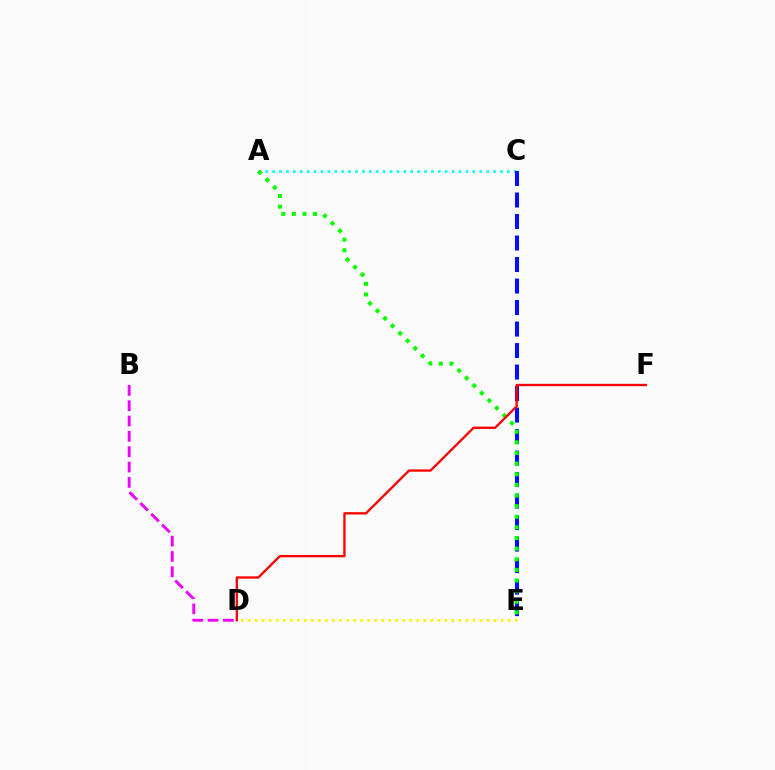{('A', 'C'): [{'color': '#00fff6', 'line_style': 'dotted', 'thickness': 1.88}], ('B', 'D'): [{'color': '#ee00ff', 'line_style': 'dashed', 'thickness': 2.08}], ('C', 'E'): [{'color': '#0010ff', 'line_style': 'dashed', 'thickness': 2.92}], ('A', 'E'): [{'color': '#08ff00', 'line_style': 'dotted', 'thickness': 2.89}], ('D', 'E'): [{'color': '#fcf500', 'line_style': 'dotted', 'thickness': 1.91}], ('D', 'F'): [{'color': '#ff0000', 'line_style': 'solid', 'thickness': 1.67}]}